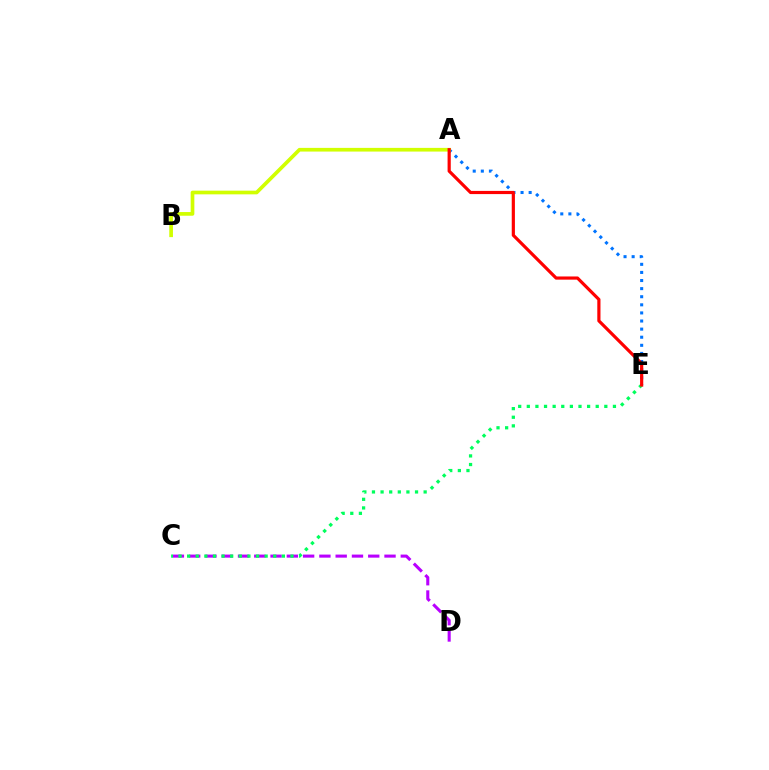{('A', 'E'): [{'color': '#0074ff', 'line_style': 'dotted', 'thickness': 2.2}, {'color': '#ff0000', 'line_style': 'solid', 'thickness': 2.29}], ('C', 'D'): [{'color': '#b900ff', 'line_style': 'dashed', 'thickness': 2.21}], ('C', 'E'): [{'color': '#00ff5c', 'line_style': 'dotted', 'thickness': 2.34}], ('A', 'B'): [{'color': '#d1ff00', 'line_style': 'solid', 'thickness': 2.65}]}